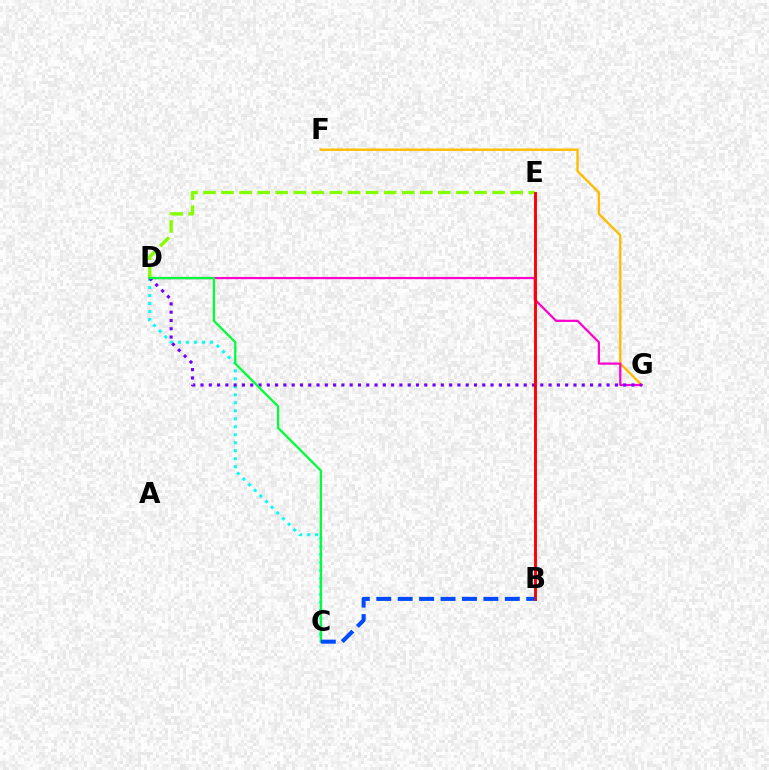{('C', 'D'): [{'color': '#00fff6', 'line_style': 'dotted', 'thickness': 2.17}, {'color': '#00ff39', 'line_style': 'solid', 'thickness': 1.65}], ('F', 'G'): [{'color': '#ffbd00', 'line_style': 'solid', 'thickness': 1.71}], ('D', 'G'): [{'color': '#ff00cf', 'line_style': 'solid', 'thickness': 1.61}, {'color': '#7200ff', 'line_style': 'dotted', 'thickness': 2.25}], ('D', 'E'): [{'color': '#84ff00', 'line_style': 'dashed', 'thickness': 2.45}], ('B', 'E'): [{'color': '#ff0000', 'line_style': 'solid', 'thickness': 2.1}], ('B', 'C'): [{'color': '#004bff', 'line_style': 'dashed', 'thickness': 2.91}]}